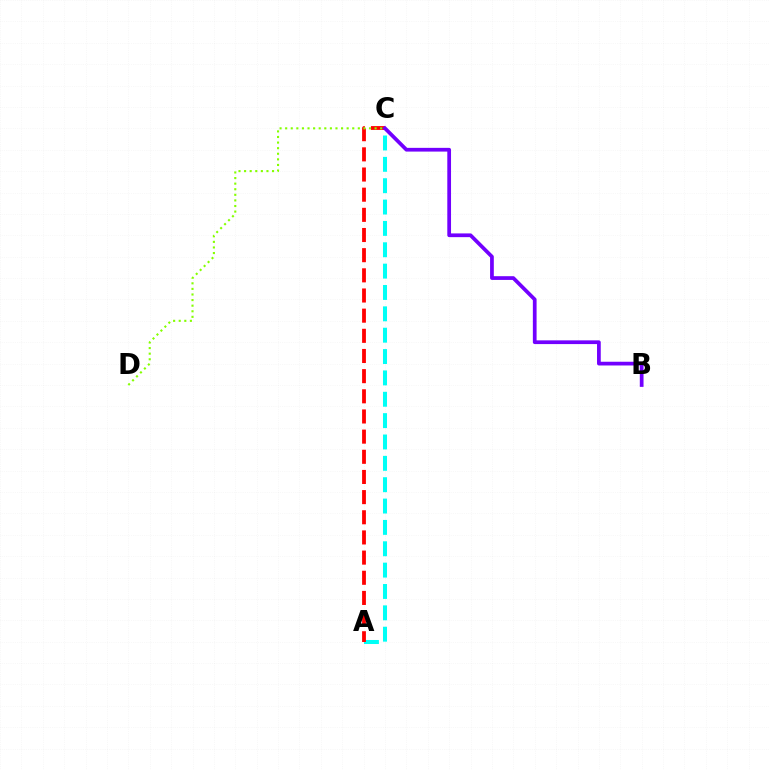{('A', 'C'): [{'color': '#00fff6', 'line_style': 'dashed', 'thickness': 2.9}, {'color': '#ff0000', 'line_style': 'dashed', 'thickness': 2.74}], ('C', 'D'): [{'color': '#84ff00', 'line_style': 'dotted', 'thickness': 1.52}], ('B', 'C'): [{'color': '#7200ff', 'line_style': 'solid', 'thickness': 2.69}]}